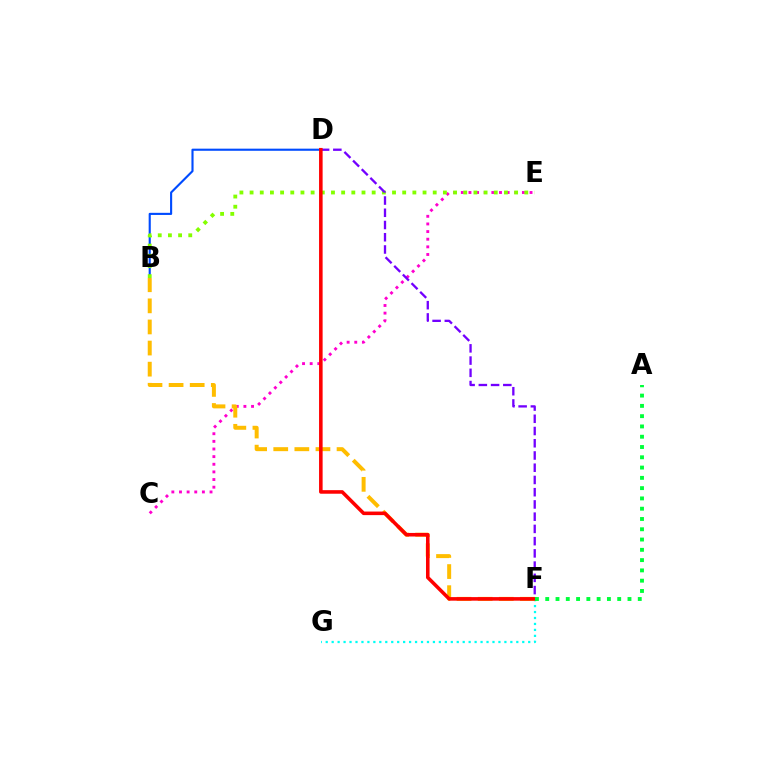{('B', 'D'): [{'color': '#004bff', 'line_style': 'solid', 'thickness': 1.53}], ('C', 'E'): [{'color': '#ff00cf', 'line_style': 'dotted', 'thickness': 2.07}], ('F', 'G'): [{'color': '#00fff6', 'line_style': 'dotted', 'thickness': 1.62}], ('B', 'E'): [{'color': '#84ff00', 'line_style': 'dotted', 'thickness': 2.76}], ('B', 'F'): [{'color': '#ffbd00', 'line_style': 'dashed', 'thickness': 2.87}], ('D', 'F'): [{'color': '#7200ff', 'line_style': 'dashed', 'thickness': 1.66}, {'color': '#ff0000', 'line_style': 'solid', 'thickness': 2.57}], ('A', 'F'): [{'color': '#00ff39', 'line_style': 'dotted', 'thickness': 2.79}]}